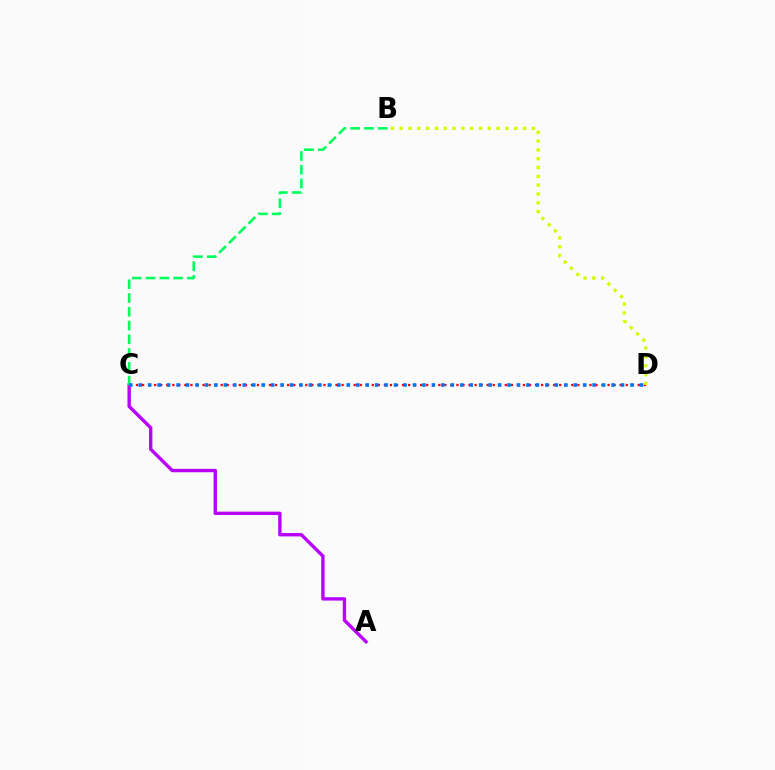{('C', 'D'): [{'color': '#ff0000', 'line_style': 'dotted', 'thickness': 1.64}, {'color': '#0074ff', 'line_style': 'dotted', 'thickness': 2.57}], ('A', 'C'): [{'color': '#b900ff', 'line_style': 'solid', 'thickness': 2.43}], ('B', 'C'): [{'color': '#00ff5c', 'line_style': 'dashed', 'thickness': 1.87}], ('B', 'D'): [{'color': '#d1ff00', 'line_style': 'dotted', 'thickness': 2.39}]}